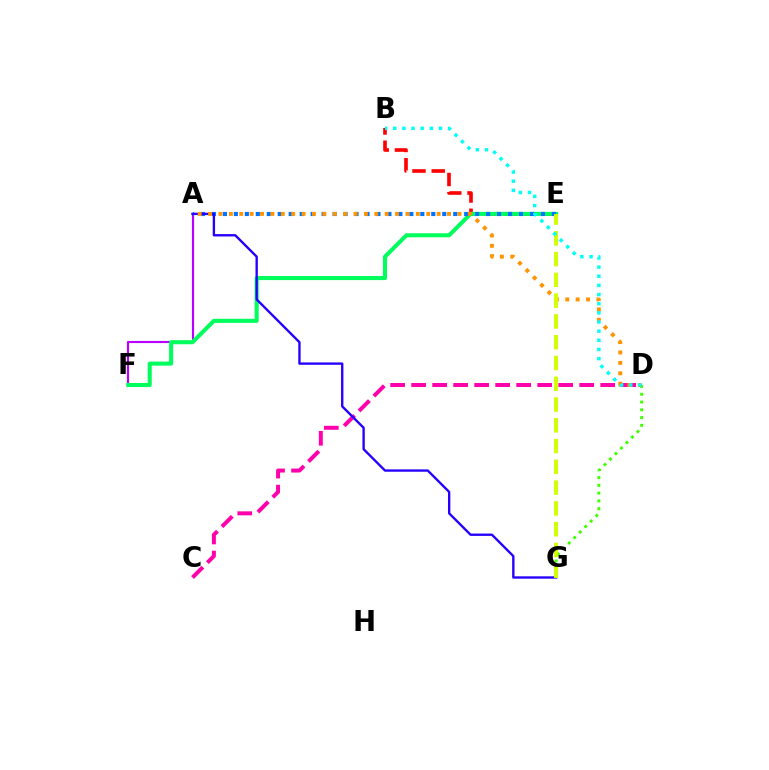{('B', 'E'): [{'color': '#ff0000', 'line_style': 'dashed', 'thickness': 2.62}], ('A', 'F'): [{'color': '#b900ff', 'line_style': 'solid', 'thickness': 1.54}], ('E', 'F'): [{'color': '#00ff5c', 'line_style': 'solid', 'thickness': 2.93}], ('A', 'E'): [{'color': '#0074ff', 'line_style': 'dotted', 'thickness': 2.98}], ('D', 'G'): [{'color': '#3dff00', 'line_style': 'dotted', 'thickness': 2.11}], ('C', 'D'): [{'color': '#ff00ac', 'line_style': 'dashed', 'thickness': 2.85}], ('A', 'G'): [{'color': '#2500ff', 'line_style': 'solid', 'thickness': 1.7}], ('A', 'D'): [{'color': '#ff9400', 'line_style': 'dotted', 'thickness': 2.82}], ('E', 'G'): [{'color': '#d1ff00', 'line_style': 'dashed', 'thickness': 2.82}], ('B', 'D'): [{'color': '#00fff6', 'line_style': 'dotted', 'thickness': 2.49}]}